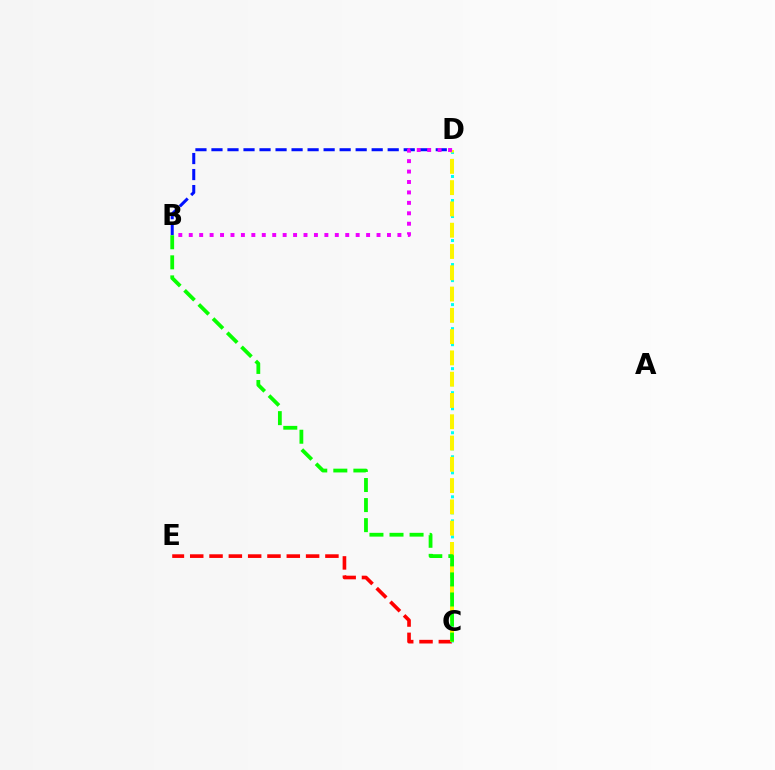{('C', 'E'): [{'color': '#ff0000', 'line_style': 'dashed', 'thickness': 2.62}], ('C', 'D'): [{'color': '#00fff6', 'line_style': 'dotted', 'thickness': 2.18}, {'color': '#fcf500', 'line_style': 'dashed', 'thickness': 2.89}], ('B', 'D'): [{'color': '#0010ff', 'line_style': 'dashed', 'thickness': 2.18}, {'color': '#ee00ff', 'line_style': 'dotted', 'thickness': 2.83}], ('B', 'C'): [{'color': '#08ff00', 'line_style': 'dashed', 'thickness': 2.73}]}